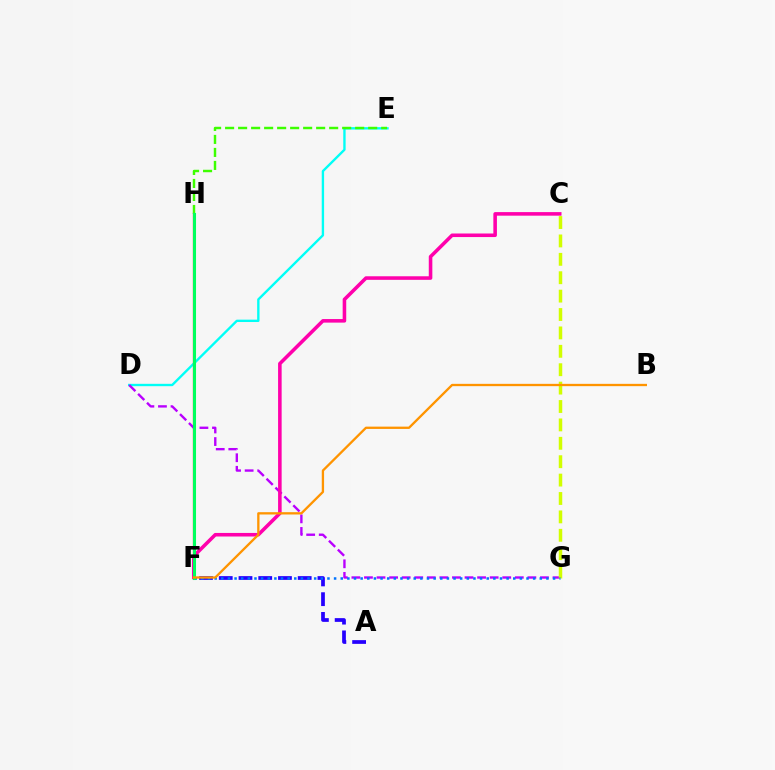{('D', 'E'): [{'color': '#00fff6', 'line_style': 'solid', 'thickness': 1.7}], ('F', 'H'): [{'color': '#ff0000', 'line_style': 'solid', 'thickness': 1.6}, {'color': '#00ff5c', 'line_style': 'solid', 'thickness': 2.21}], ('E', 'H'): [{'color': '#3dff00', 'line_style': 'dashed', 'thickness': 1.77}], ('D', 'G'): [{'color': '#b900ff', 'line_style': 'dashed', 'thickness': 1.71}], ('A', 'F'): [{'color': '#2500ff', 'line_style': 'dashed', 'thickness': 2.68}], ('C', 'G'): [{'color': '#d1ff00', 'line_style': 'dashed', 'thickness': 2.5}], ('F', 'G'): [{'color': '#0074ff', 'line_style': 'dotted', 'thickness': 1.8}], ('C', 'F'): [{'color': '#ff00ac', 'line_style': 'solid', 'thickness': 2.57}], ('B', 'F'): [{'color': '#ff9400', 'line_style': 'solid', 'thickness': 1.66}]}